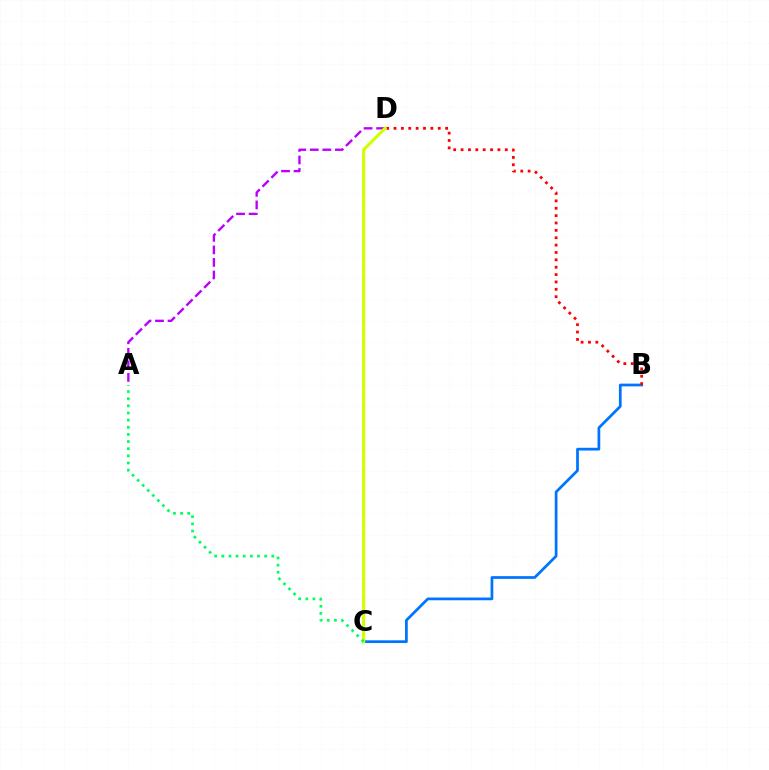{('B', 'C'): [{'color': '#0074ff', 'line_style': 'solid', 'thickness': 1.97}], ('A', 'D'): [{'color': '#b900ff', 'line_style': 'dashed', 'thickness': 1.7}], ('B', 'D'): [{'color': '#ff0000', 'line_style': 'dotted', 'thickness': 2.0}], ('C', 'D'): [{'color': '#d1ff00', 'line_style': 'solid', 'thickness': 2.26}], ('A', 'C'): [{'color': '#00ff5c', 'line_style': 'dotted', 'thickness': 1.94}]}